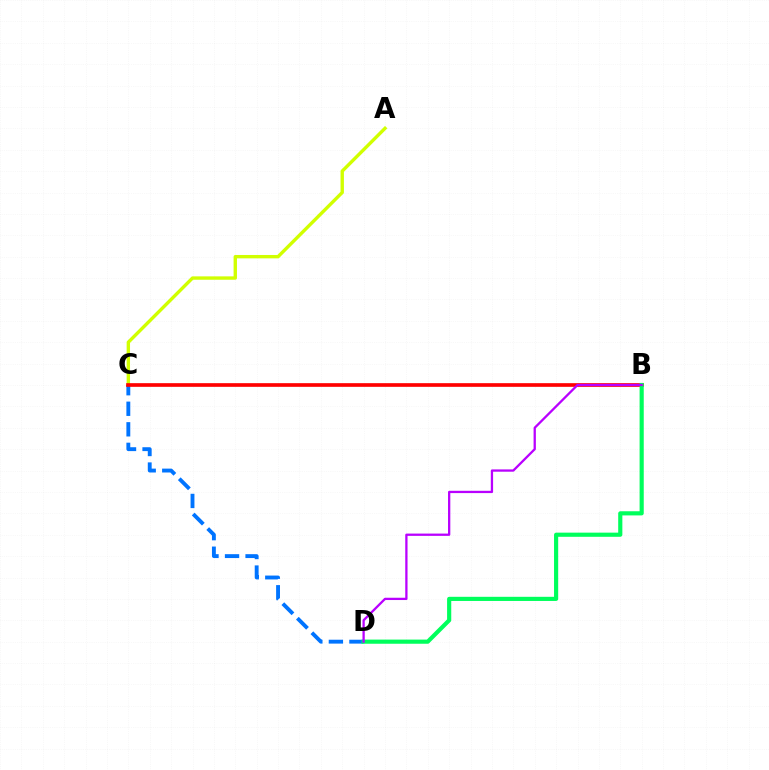{('A', 'C'): [{'color': '#d1ff00', 'line_style': 'solid', 'thickness': 2.43}], ('C', 'D'): [{'color': '#0074ff', 'line_style': 'dashed', 'thickness': 2.79}], ('B', 'C'): [{'color': '#ff0000', 'line_style': 'solid', 'thickness': 2.64}], ('B', 'D'): [{'color': '#00ff5c', 'line_style': 'solid', 'thickness': 2.99}, {'color': '#b900ff', 'line_style': 'solid', 'thickness': 1.65}]}